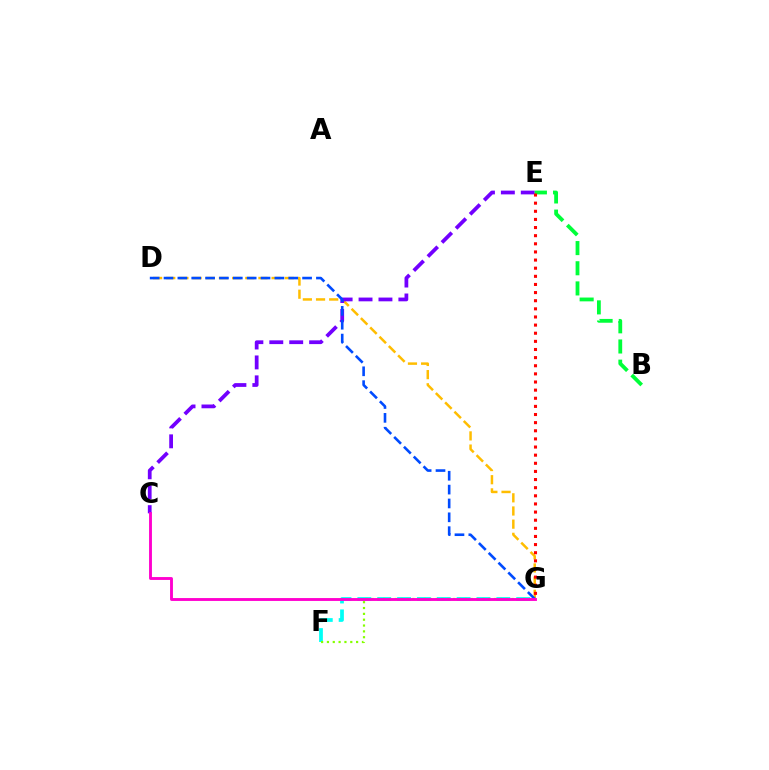{('F', 'G'): [{'color': '#00fff6', 'line_style': 'dashed', 'thickness': 2.7}, {'color': '#84ff00', 'line_style': 'dotted', 'thickness': 1.59}], ('D', 'G'): [{'color': '#ffbd00', 'line_style': 'dashed', 'thickness': 1.79}, {'color': '#004bff', 'line_style': 'dashed', 'thickness': 1.88}], ('C', 'E'): [{'color': '#7200ff', 'line_style': 'dashed', 'thickness': 2.71}], ('B', 'E'): [{'color': '#00ff39', 'line_style': 'dashed', 'thickness': 2.74}], ('E', 'G'): [{'color': '#ff0000', 'line_style': 'dotted', 'thickness': 2.21}], ('C', 'G'): [{'color': '#ff00cf', 'line_style': 'solid', 'thickness': 2.07}]}